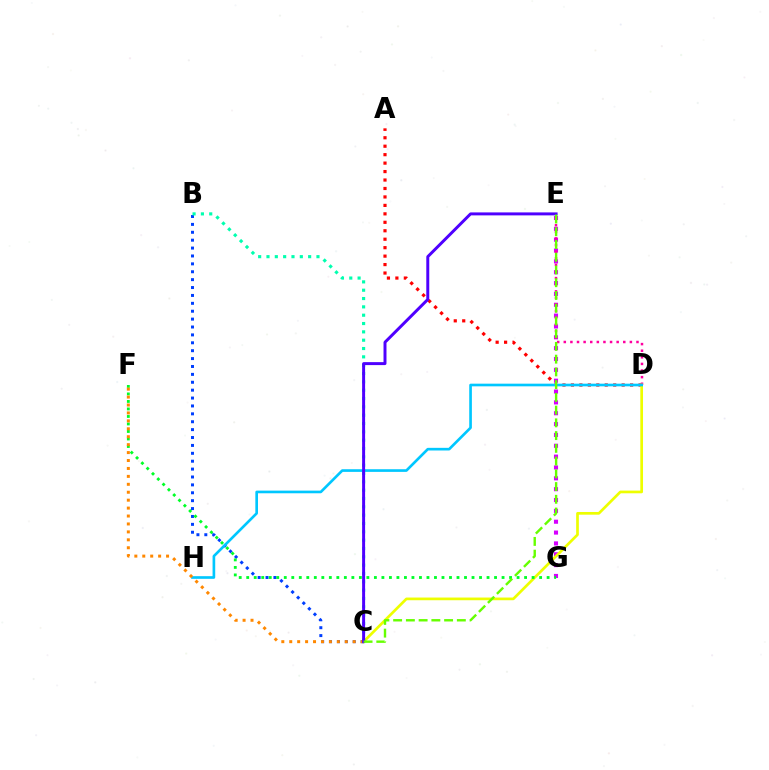{('E', 'G'): [{'color': '#d600ff', 'line_style': 'dotted', 'thickness': 2.95}], ('A', 'D'): [{'color': '#ff0000', 'line_style': 'dotted', 'thickness': 2.3}], ('D', 'E'): [{'color': '#ff00a0', 'line_style': 'dotted', 'thickness': 1.8}], ('C', 'D'): [{'color': '#eeff00', 'line_style': 'solid', 'thickness': 1.94}], ('B', 'C'): [{'color': '#003fff', 'line_style': 'dotted', 'thickness': 2.14}, {'color': '#00ffaf', 'line_style': 'dotted', 'thickness': 2.26}], ('F', 'G'): [{'color': '#00ff27', 'line_style': 'dotted', 'thickness': 2.04}], ('D', 'H'): [{'color': '#00c7ff', 'line_style': 'solid', 'thickness': 1.91}], ('C', 'F'): [{'color': '#ff8800', 'line_style': 'dotted', 'thickness': 2.15}], ('C', 'E'): [{'color': '#4f00ff', 'line_style': 'solid', 'thickness': 2.14}, {'color': '#66ff00', 'line_style': 'dashed', 'thickness': 1.73}]}